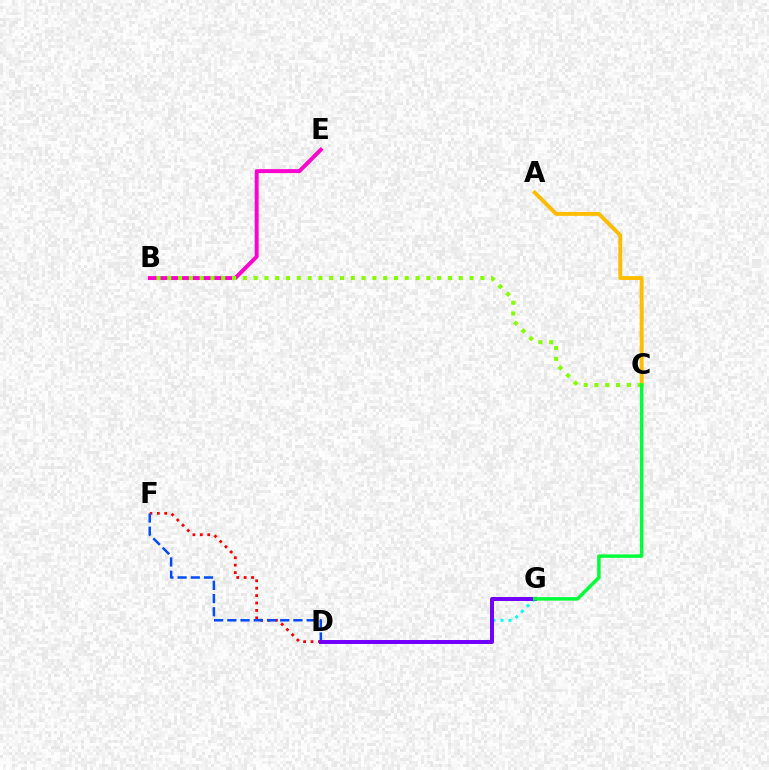{('D', 'G'): [{'color': '#00fff6', 'line_style': 'dotted', 'thickness': 2.18}, {'color': '#7200ff', 'line_style': 'solid', 'thickness': 2.86}], ('D', 'F'): [{'color': '#ff0000', 'line_style': 'dotted', 'thickness': 2.01}, {'color': '#004bff', 'line_style': 'dashed', 'thickness': 1.8}], ('B', 'E'): [{'color': '#ff00cf', 'line_style': 'solid', 'thickness': 2.83}], ('A', 'C'): [{'color': '#ffbd00', 'line_style': 'solid', 'thickness': 2.83}], ('B', 'C'): [{'color': '#84ff00', 'line_style': 'dotted', 'thickness': 2.93}], ('C', 'G'): [{'color': '#00ff39', 'line_style': 'solid', 'thickness': 2.5}]}